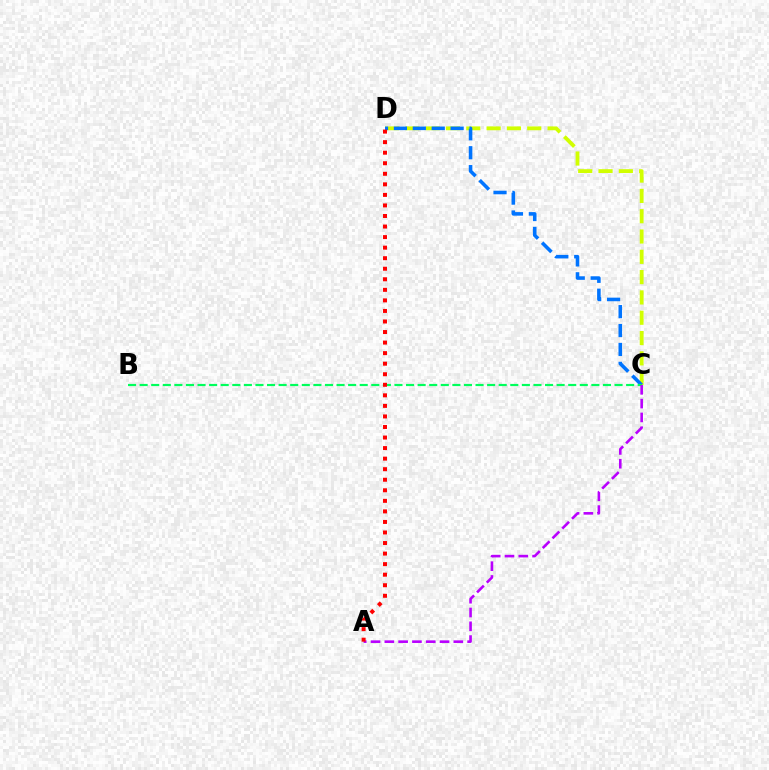{('C', 'D'): [{'color': '#d1ff00', 'line_style': 'dashed', 'thickness': 2.76}, {'color': '#0074ff', 'line_style': 'dashed', 'thickness': 2.57}], ('B', 'C'): [{'color': '#00ff5c', 'line_style': 'dashed', 'thickness': 1.57}], ('A', 'C'): [{'color': '#b900ff', 'line_style': 'dashed', 'thickness': 1.87}], ('A', 'D'): [{'color': '#ff0000', 'line_style': 'dotted', 'thickness': 2.87}]}